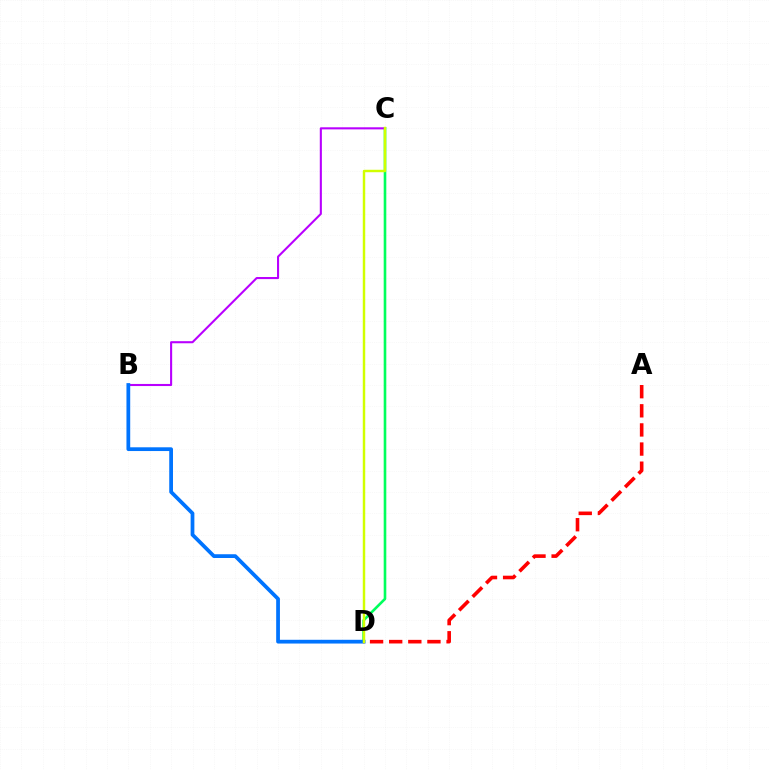{('C', 'D'): [{'color': '#00ff5c', 'line_style': 'solid', 'thickness': 1.89}, {'color': '#d1ff00', 'line_style': 'solid', 'thickness': 1.76}], ('B', 'C'): [{'color': '#b900ff', 'line_style': 'solid', 'thickness': 1.5}], ('B', 'D'): [{'color': '#0074ff', 'line_style': 'solid', 'thickness': 2.7}], ('A', 'D'): [{'color': '#ff0000', 'line_style': 'dashed', 'thickness': 2.6}]}